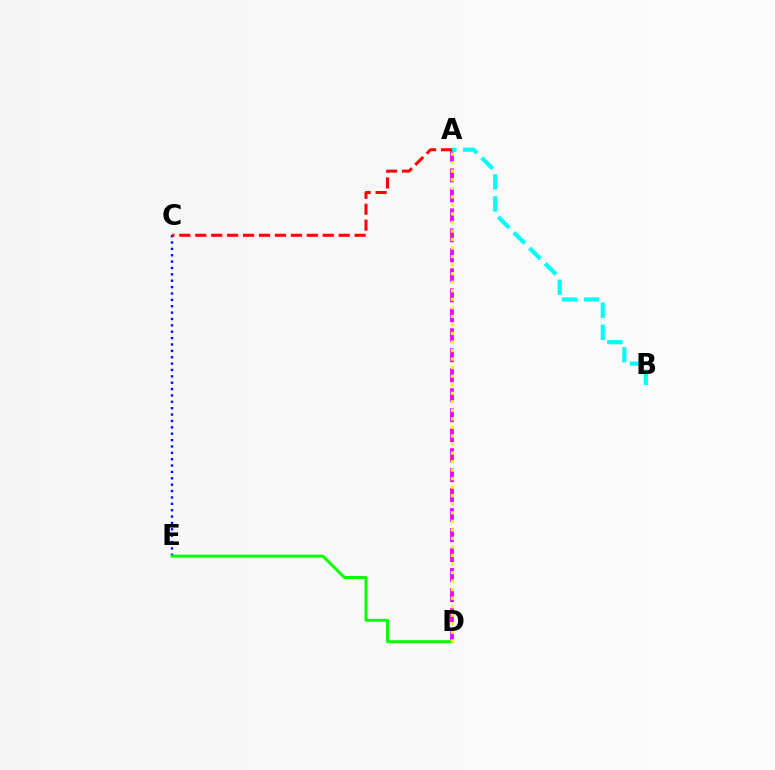{('A', 'D'): [{'color': '#ee00ff', 'line_style': 'dashed', 'thickness': 2.71}, {'color': '#fcf500', 'line_style': 'dotted', 'thickness': 2.32}], ('C', 'E'): [{'color': '#0010ff', 'line_style': 'dotted', 'thickness': 1.73}], ('A', 'B'): [{'color': '#00fff6', 'line_style': 'dashed', 'thickness': 2.99}], ('A', 'C'): [{'color': '#ff0000', 'line_style': 'dashed', 'thickness': 2.16}], ('D', 'E'): [{'color': '#08ff00', 'line_style': 'solid', 'thickness': 2.13}]}